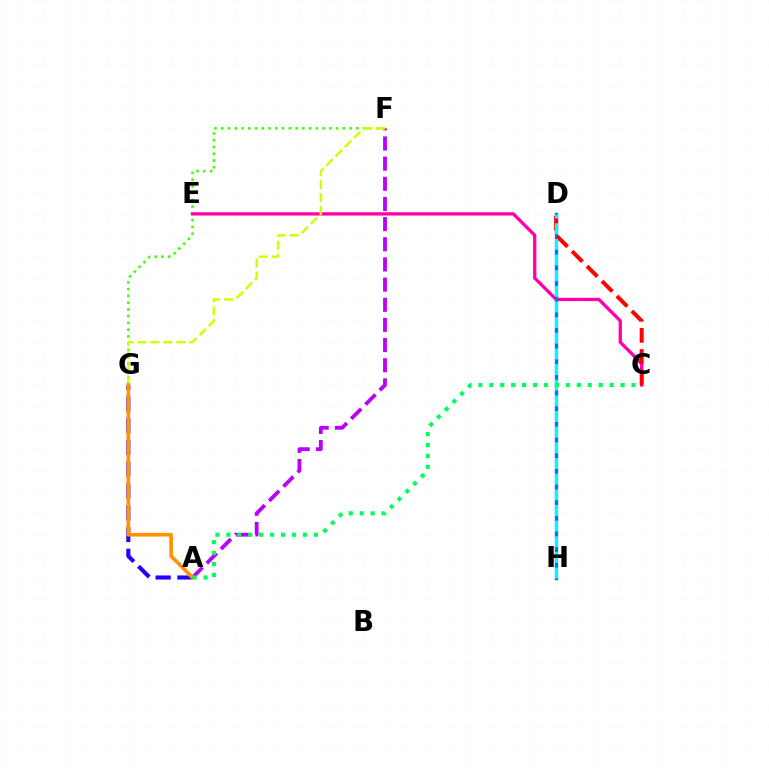{('F', 'G'): [{'color': '#3dff00', 'line_style': 'dotted', 'thickness': 1.84}, {'color': '#d1ff00', 'line_style': 'dashed', 'thickness': 1.76}], ('A', 'F'): [{'color': '#b900ff', 'line_style': 'dashed', 'thickness': 2.74}], ('A', 'G'): [{'color': '#2500ff', 'line_style': 'dashed', 'thickness': 2.96}, {'color': '#ff9400', 'line_style': 'solid', 'thickness': 2.65}], ('C', 'E'): [{'color': '#ff00ac', 'line_style': 'solid', 'thickness': 2.38}], ('D', 'H'): [{'color': '#0074ff', 'line_style': 'solid', 'thickness': 2.41}, {'color': '#00fff6', 'line_style': 'dashed', 'thickness': 2.13}], ('C', 'D'): [{'color': '#ff0000', 'line_style': 'dashed', 'thickness': 2.87}], ('A', 'C'): [{'color': '#00ff5c', 'line_style': 'dotted', 'thickness': 2.97}]}